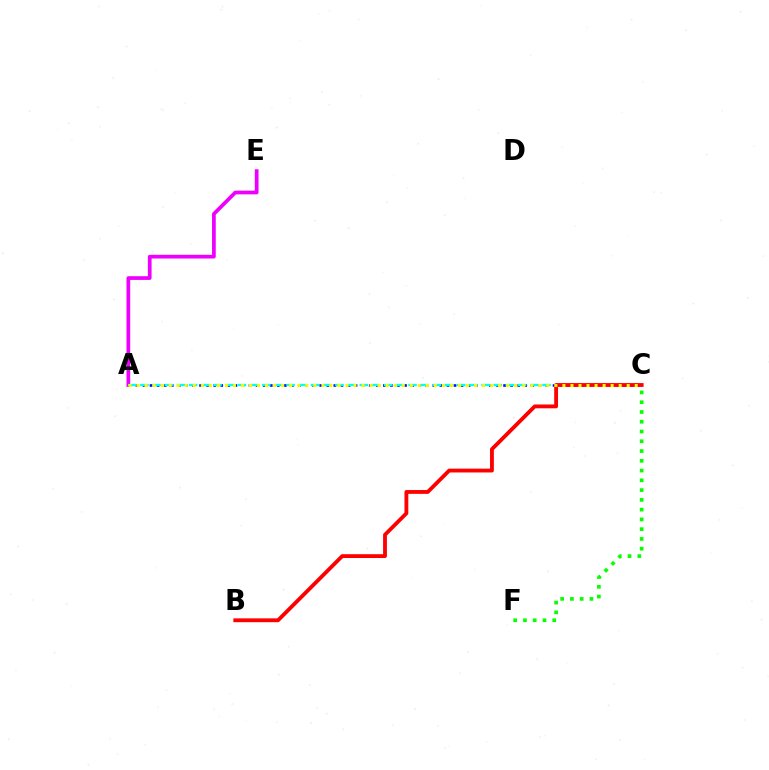{('C', 'F'): [{'color': '#08ff00', 'line_style': 'dotted', 'thickness': 2.65}], ('A', 'E'): [{'color': '#ee00ff', 'line_style': 'solid', 'thickness': 2.68}], ('A', 'C'): [{'color': '#0010ff', 'line_style': 'dotted', 'thickness': 1.92}, {'color': '#00fff6', 'line_style': 'dashed', 'thickness': 1.66}, {'color': '#fcf500', 'line_style': 'dotted', 'thickness': 2.18}], ('B', 'C'): [{'color': '#ff0000', 'line_style': 'solid', 'thickness': 2.76}]}